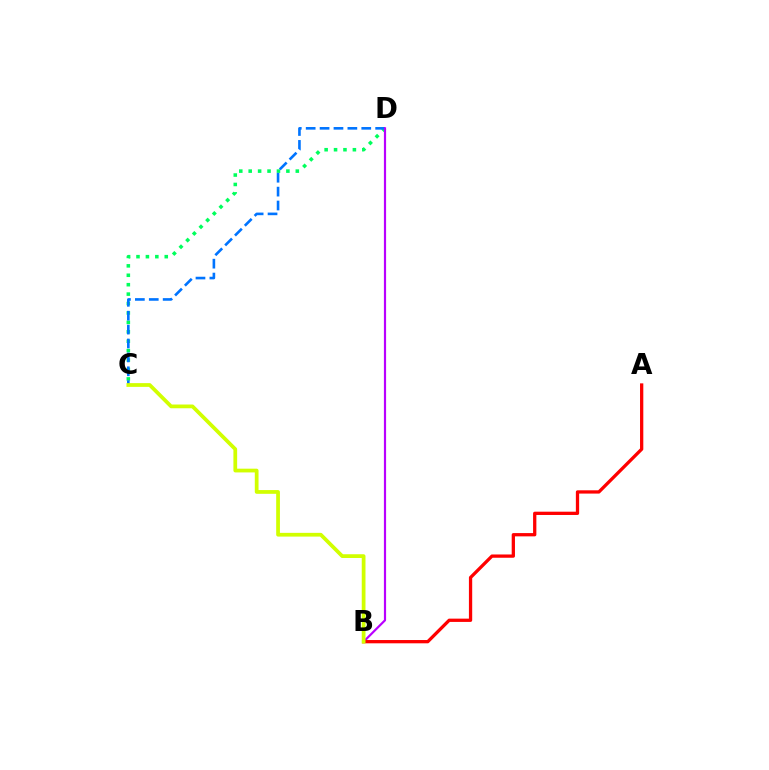{('C', 'D'): [{'color': '#00ff5c', 'line_style': 'dotted', 'thickness': 2.56}, {'color': '#0074ff', 'line_style': 'dashed', 'thickness': 1.89}], ('B', 'D'): [{'color': '#b900ff', 'line_style': 'solid', 'thickness': 1.57}], ('A', 'B'): [{'color': '#ff0000', 'line_style': 'solid', 'thickness': 2.36}], ('B', 'C'): [{'color': '#d1ff00', 'line_style': 'solid', 'thickness': 2.7}]}